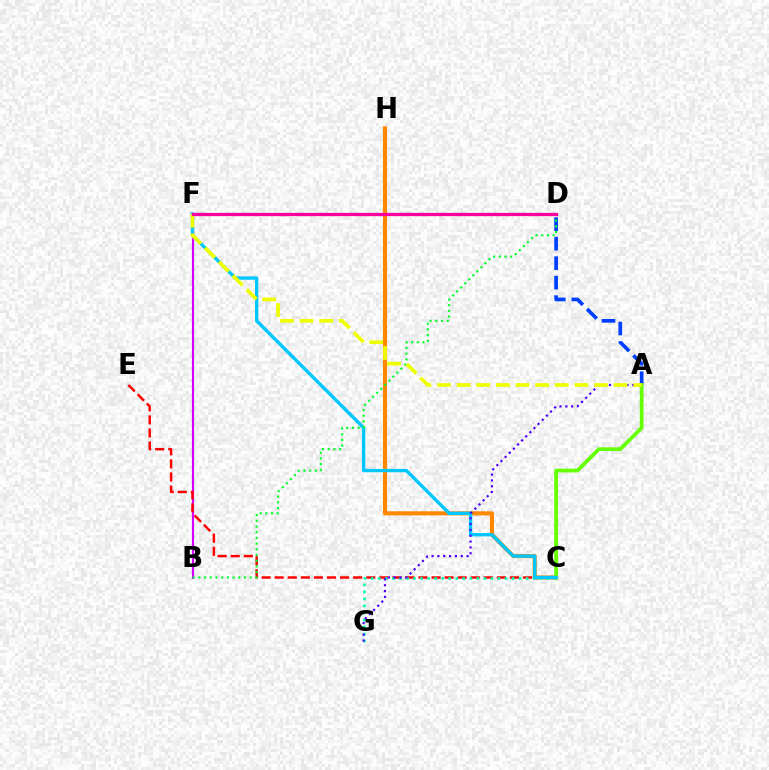{('B', 'F'): [{'color': '#d600ff', 'line_style': 'solid', 'thickness': 1.55}], ('C', 'H'): [{'color': '#ff8800', 'line_style': 'solid', 'thickness': 2.96}], ('C', 'E'): [{'color': '#ff0000', 'line_style': 'dashed', 'thickness': 1.78}], ('A', 'D'): [{'color': '#003fff', 'line_style': 'dashed', 'thickness': 2.65}], ('C', 'G'): [{'color': '#00ffaf', 'line_style': 'dotted', 'thickness': 1.91}], ('A', 'C'): [{'color': '#66ff00', 'line_style': 'solid', 'thickness': 2.7}], ('C', 'F'): [{'color': '#00c7ff', 'line_style': 'solid', 'thickness': 2.41}], ('B', 'D'): [{'color': '#00ff27', 'line_style': 'dotted', 'thickness': 1.55}], ('A', 'G'): [{'color': '#4f00ff', 'line_style': 'dotted', 'thickness': 1.59}], ('A', 'F'): [{'color': '#eeff00', 'line_style': 'dashed', 'thickness': 2.67}], ('D', 'F'): [{'color': '#ff00a0', 'line_style': 'solid', 'thickness': 2.37}]}